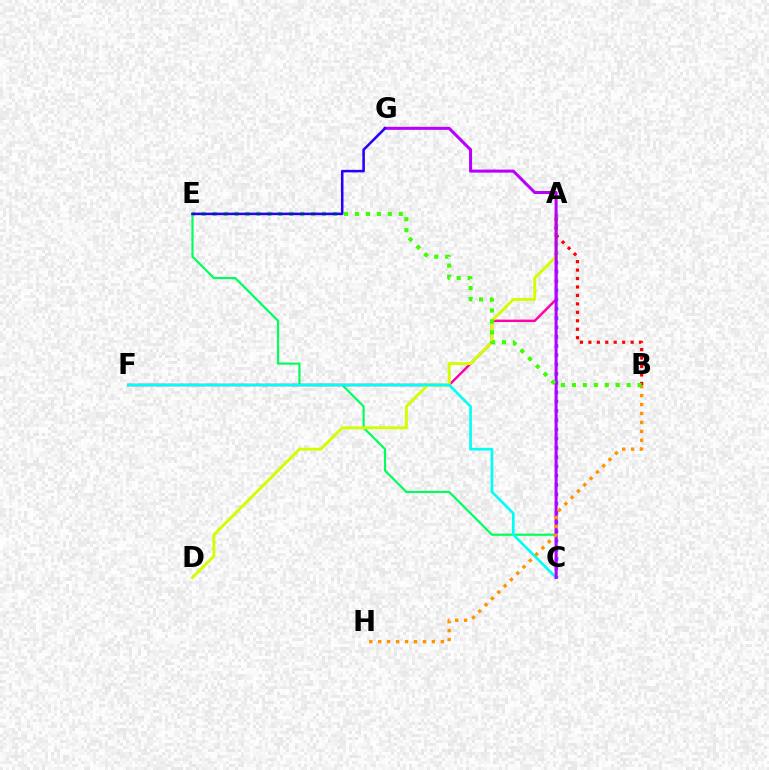{('C', 'E'): [{'color': '#00ff5c', 'line_style': 'solid', 'thickness': 1.57}], ('A', 'F'): [{'color': '#ff00ac', 'line_style': 'solid', 'thickness': 1.76}], ('A', 'C'): [{'color': '#0074ff', 'line_style': 'dotted', 'thickness': 2.52}], ('A', 'D'): [{'color': '#d1ff00', 'line_style': 'solid', 'thickness': 2.1}], ('C', 'F'): [{'color': '#00fff6', 'line_style': 'solid', 'thickness': 1.91}], ('A', 'B'): [{'color': '#ff0000', 'line_style': 'dotted', 'thickness': 2.3}], ('C', 'G'): [{'color': '#b900ff', 'line_style': 'solid', 'thickness': 2.19}], ('B', 'H'): [{'color': '#ff9400', 'line_style': 'dotted', 'thickness': 2.43}], ('B', 'E'): [{'color': '#3dff00', 'line_style': 'dotted', 'thickness': 2.98}], ('E', 'G'): [{'color': '#2500ff', 'line_style': 'solid', 'thickness': 1.84}]}